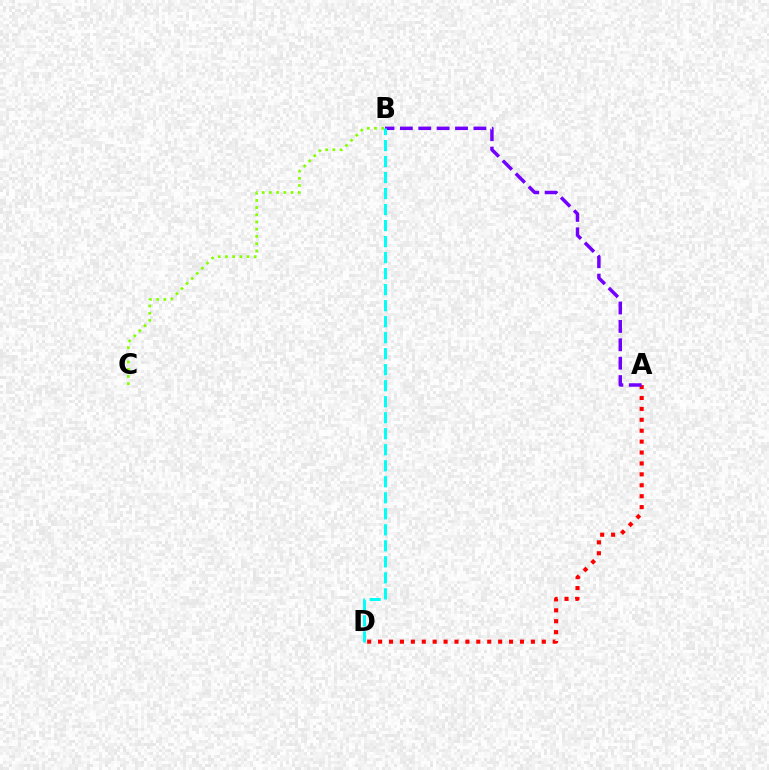{('A', 'D'): [{'color': '#ff0000', 'line_style': 'dotted', 'thickness': 2.97}], ('A', 'B'): [{'color': '#7200ff', 'line_style': 'dashed', 'thickness': 2.5}], ('B', 'D'): [{'color': '#00fff6', 'line_style': 'dashed', 'thickness': 2.18}], ('B', 'C'): [{'color': '#84ff00', 'line_style': 'dotted', 'thickness': 1.96}]}